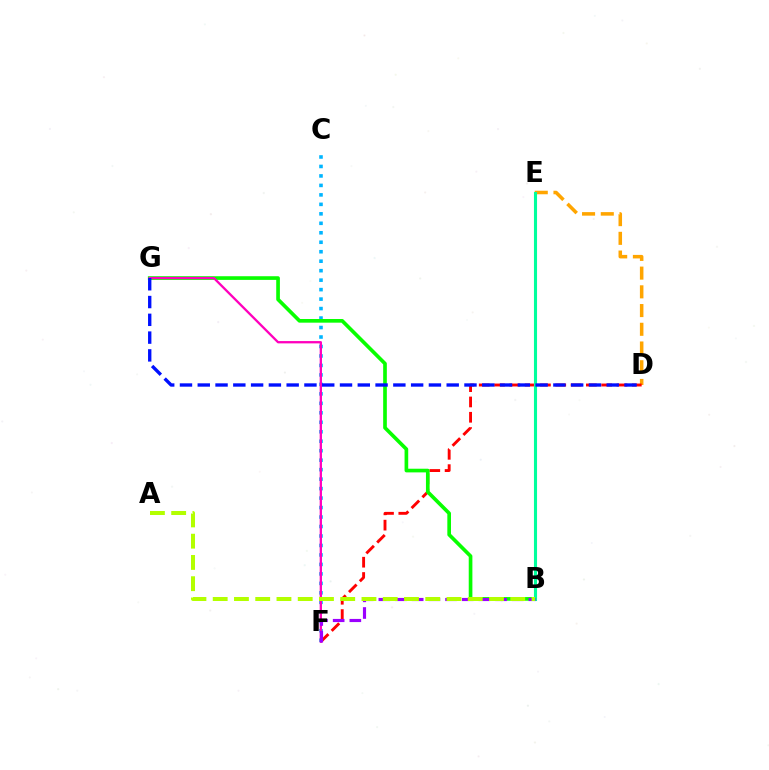{('D', 'E'): [{'color': '#ffa500', 'line_style': 'dashed', 'thickness': 2.54}], ('C', 'F'): [{'color': '#00b5ff', 'line_style': 'dotted', 'thickness': 2.57}], ('D', 'F'): [{'color': '#ff0000', 'line_style': 'dashed', 'thickness': 2.08}], ('B', 'G'): [{'color': '#08ff00', 'line_style': 'solid', 'thickness': 2.64}], ('B', 'E'): [{'color': '#00ff9d', 'line_style': 'solid', 'thickness': 2.23}], ('F', 'G'): [{'color': '#ff00bd', 'line_style': 'solid', 'thickness': 1.66}], ('D', 'G'): [{'color': '#0010ff', 'line_style': 'dashed', 'thickness': 2.42}], ('B', 'F'): [{'color': '#9b00ff', 'line_style': 'dashed', 'thickness': 2.26}], ('A', 'B'): [{'color': '#b3ff00', 'line_style': 'dashed', 'thickness': 2.89}]}